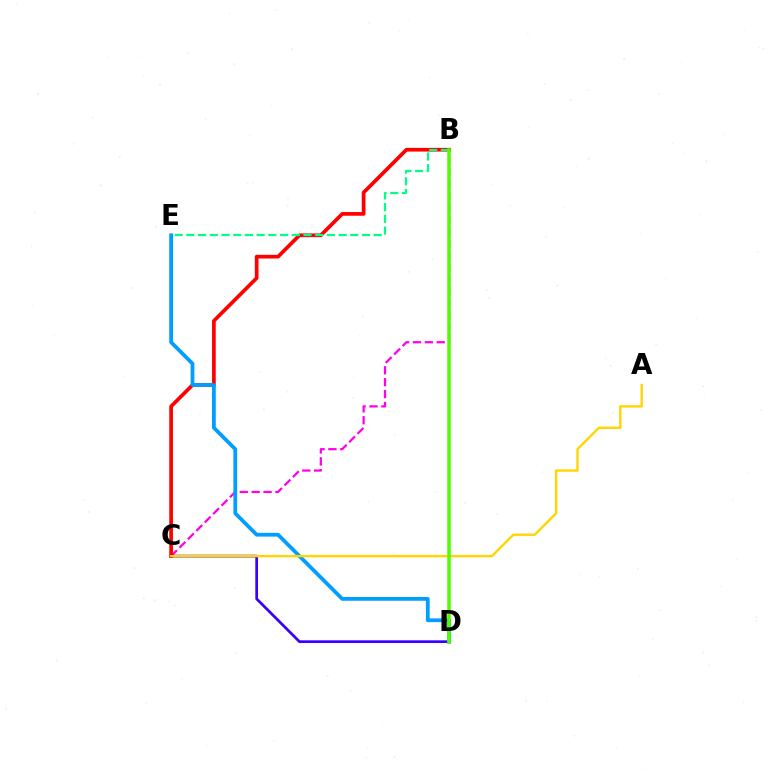{('B', 'C'): [{'color': '#ff00ed', 'line_style': 'dashed', 'thickness': 1.62}, {'color': '#ff0000', 'line_style': 'solid', 'thickness': 2.66}], ('C', 'D'): [{'color': '#3700ff', 'line_style': 'solid', 'thickness': 1.96}], ('D', 'E'): [{'color': '#009eff', 'line_style': 'solid', 'thickness': 2.71}], ('B', 'E'): [{'color': '#00ff86', 'line_style': 'dashed', 'thickness': 1.59}], ('A', 'C'): [{'color': '#ffd500', 'line_style': 'solid', 'thickness': 1.7}], ('B', 'D'): [{'color': '#4fff00', 'line_style': 'solid', 'thickness': 2.52}]}